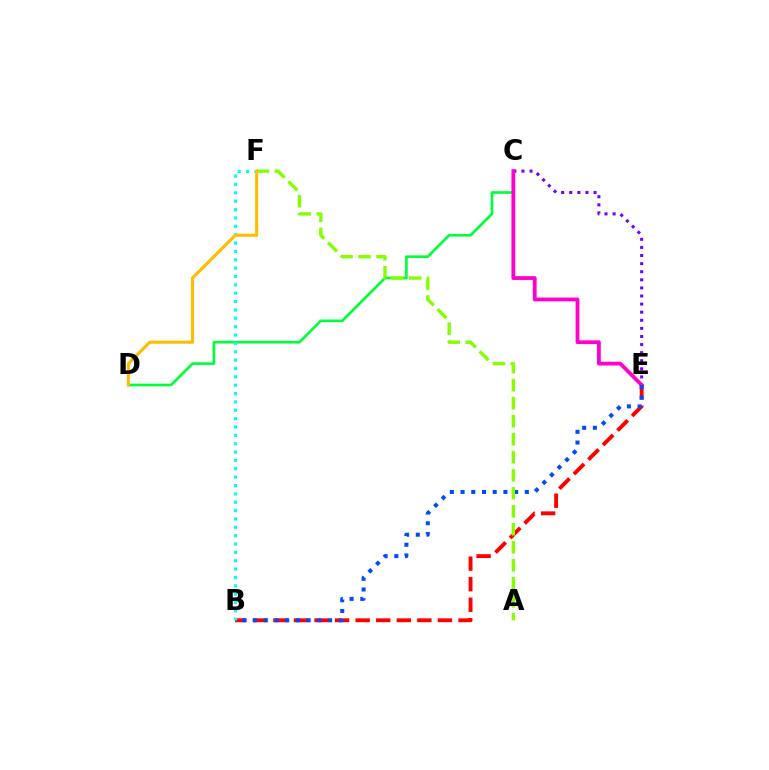{('B', 'E'): [{'color': '#ff0000', 'line_style': 'dashed', 'thickness': 2.79}, {'color': '#004bff', 'line_style': 'dotted', 'thickness': 2.91}], ('C', 'E'): [{'color': '#7200ff', 'line_style': 'dotted', 'thickness': 2.2}, {'color': '#ff00cf', 'line_style': 'solid', 'thickness': 2.73}], ('C', 'D'): [{'color': '#00ff39', 'line_style': 'solid', 'thickness': 1.92}], ('B', 'F'): [{'color': '#00fff6', 'line_style': 'dotted', 'thickness': 2.27}], ('A', 'F'): [{'color': '#84ff00', 'line_style': 'dashed', 'thickness': 2.45}], ('D', 'F'): [{'color': '#ffbd00', 'line_style': 'solid', 'thickness': 2.22}]}